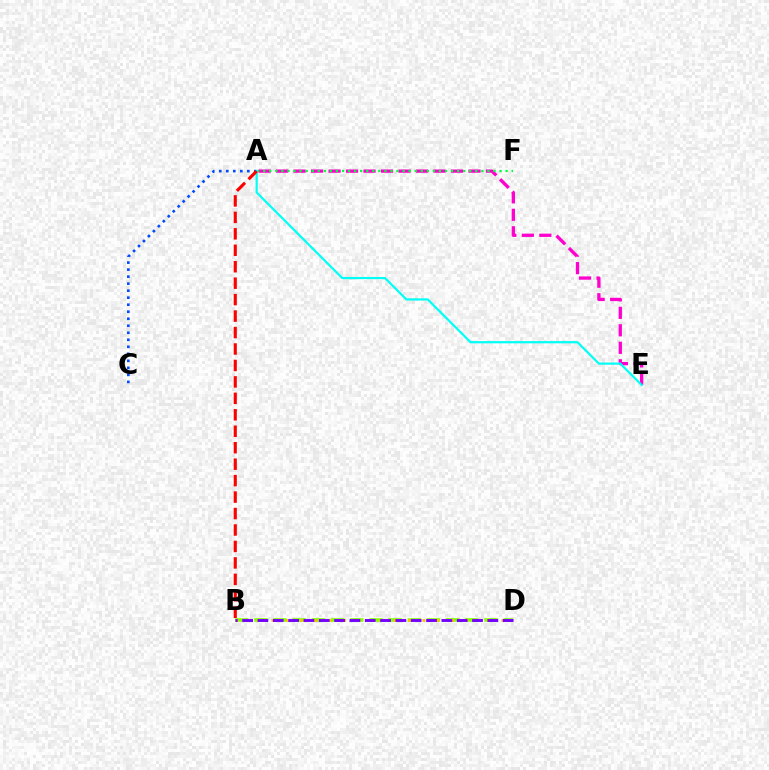{('A', 'E'): [{'color': '#ff00cf', 'line_style': 'dashed', 'thickness': 2.38}, {'color': '#00fff6', 'line_style': 'solid', 'thickness': 1.58}], ('A', 'F'): [{'color': '#00ff39', 'line_style': 'dotted', 'thickness': 1.65}], ('B', 'D'): [{'color': '#84ff00', 'line_style': 'dashed', 'thickness': 2.61}, {'color': '#ffbd00', 'line_style': 'dotted', 'thickness': 1.95}, {'color': '#7200ff', 'line_style': 'dashed', 'thickness': 2.08}], ('A', 'C'): [{'color': '#004bff', 'line_style': 'dotted', 'thickness': 1.91}], ('A', 'B'): [{'color': '#ff0000', 'line_style': 'dashed', 'thickness': 2.24}]}